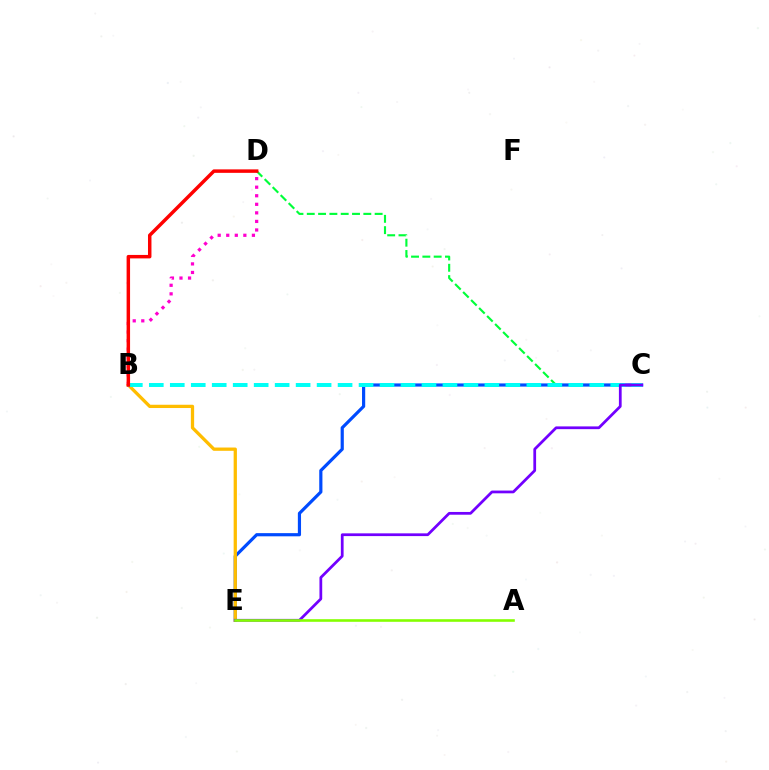{('C', 'D'): [{'color': '#00ff39', 'line_style': 'dashed', 'thickness': 1.54}], ('C', 'E'): [{'color': '#004bff', 'line_style': 'solid', 'thickness': 2.29}, {'color': '#7200ff', 'line_style': 'solid', 'thickness': 1.98}], ('B', 'E'): [{'color': '#ffbd00', 'line_style': 'solid', 'thickness': 2.36}], ('B', 'D'): [{'color': '#ff00cf', 'line_style': 'dotted', 'thickness': 2.32}, {'color': '#ff0000', 'line_style': 'solid', 'thickness': 2.5}], ('B', 'C'): [{'color': '#00fff6', 'line_style': 'dashed', 'thickness': 2.85}], ('A', 'E'): [{'color': '#84ff00', 'line_style': 'solid', 'thickness': 1.88}]}